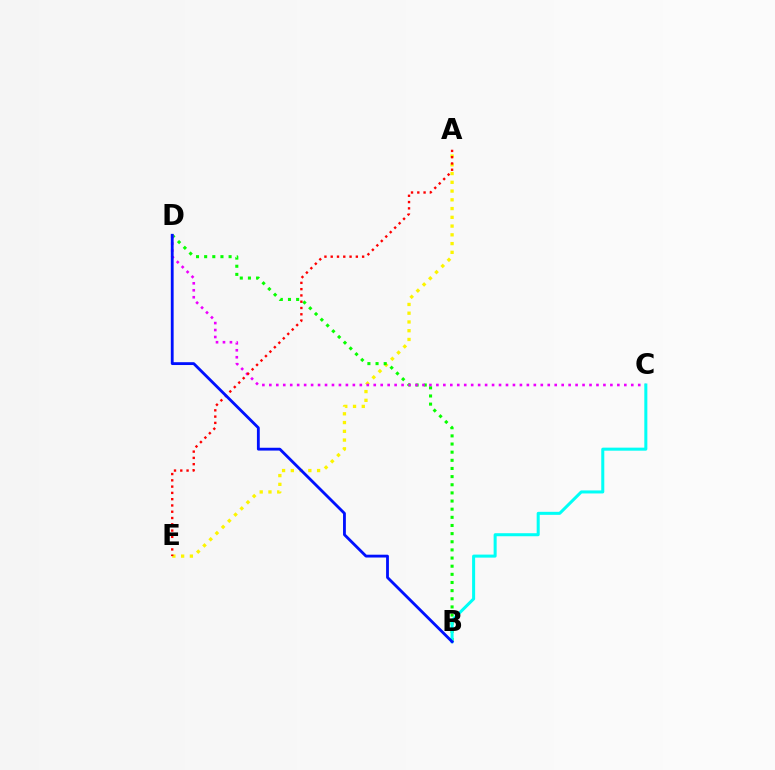{('A', 'E'): [{'color': '#fcf500', 'line_style': 'dotted', 'thickness': 2.38}, {'color': '#ff0000', 'line_style': 'dotted', 'thickness': 1.71}], ('B', 'D'): [{'color': '#08ff00', 'line_style': 'dotted', 'thickness': 2.21}, {'color': '#0010ff', 'line_style': 'solid', 'thickness': 2.03}], ('C', 'D'): [{'color': '#ee00ff', 'line_style': 'dotted', 'thickness': 1.89}], ('B', 'C'): [{'color': '#00fff6', 'line_style': 'solid', 'thickness': 2.18}]}